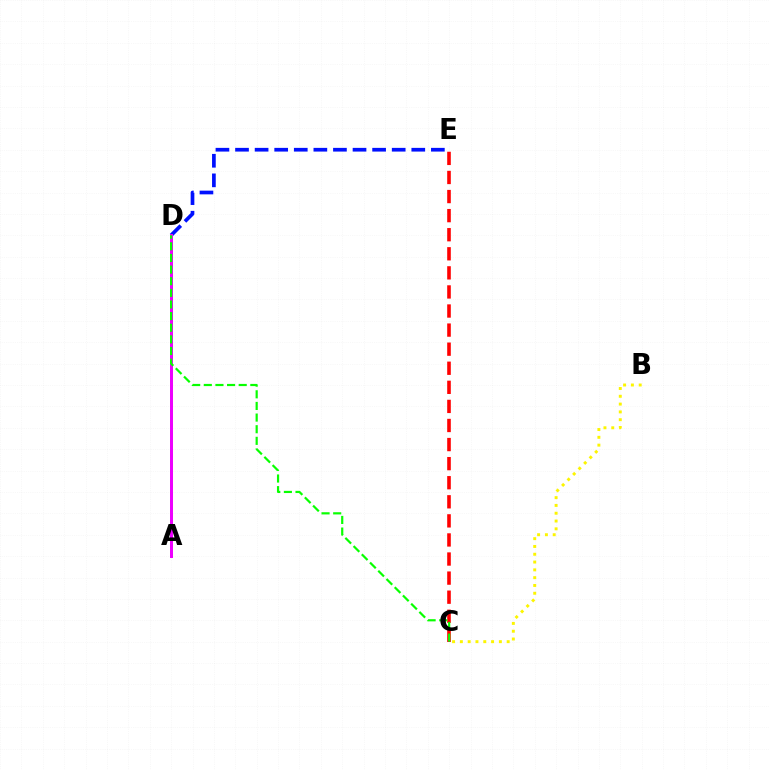{('B', 'C'): [{'color': '#fcf500', 'line_style': 'dotted', 'thickness': 2.12}], ('A', 'D'): [{'color': '#00fff6', 'line_style': 'dotted', 'thickness': 2.05}, {'color': '#ee00ff', 'line_style': 'solid', 'thickness': 2.15}], ('D', 'E'): [{'color': '#0010ff', 'line_style': 'dashed', 'thickness': 2.66}], ('C', 'E'): [{'color': '#ff0000', 'line_style': 'dashed', 'thickness': 2.59}], ('C', 'D'): [{'color': '#08ff00', 'line_style': 'dashed', 'thickness': 1.58}]}